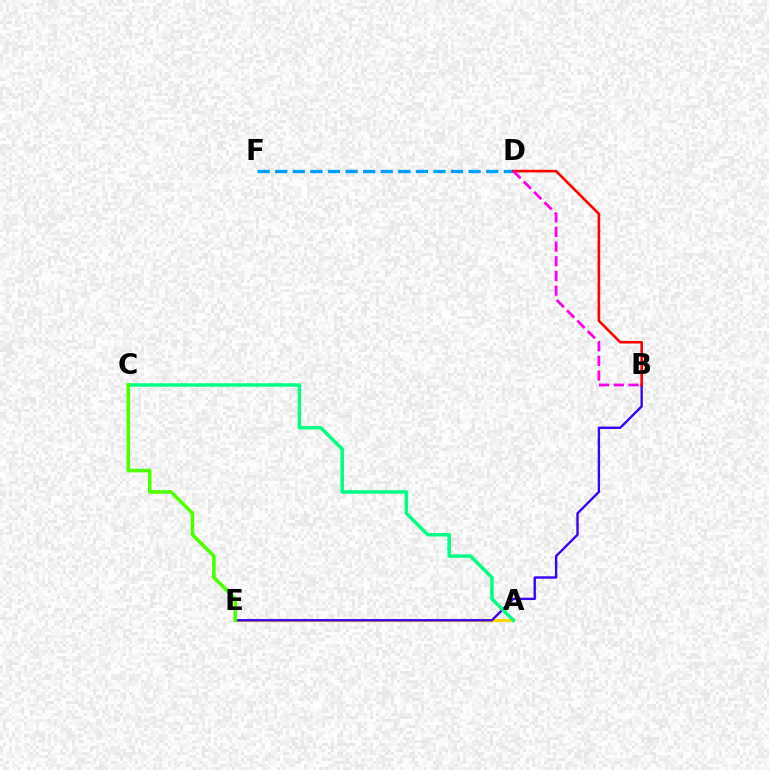{('A', 'E'): [{'color': '#ffd500', 'line_style': 'solid', 'thickness': 2.32}], ('D', 'F'): [{'color': '#009eff', 'line_style': 'dashed', 'thickness': 2.39}], ('B', 'E'): [{'color': '#3700ff', 'line_style': 'solid', 'thickness': 1.71}], ('B', 'D'): [{'color': '#ff0000', 'line_style': 'solid', 'thickness': 1.89}, {'color': '#ff00ed', 'line_style': 'dashed', 'thickness': 1.99}], ('A', 'C'): [{'color': '#00ff86', 'line_style': 'solid', 'thickness': 2.53}], ('C', 'E'): [{'color': '#4fff00', 'line_style': 'solid', 'thickness': 2.59}]}